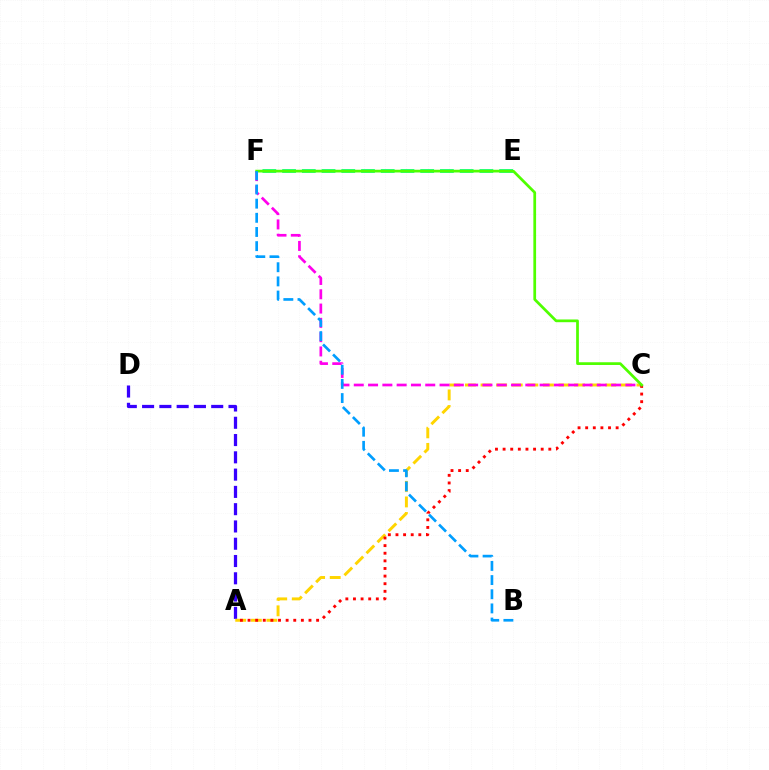{('A', 'D'): [{'color': '#3700ff', 'line_style': 'dashed', 'thickness': 2.35}], ('E', 'F'): [{'color': '#00ff86', 'line_style': 'dashed', 'thickness': 2.68}], ('A', 'C'): [{'color': '#ffd500', 'line_style': 'dashed', 'thickness': 2.12}, {'color': '#ff0000', 'line_style': 'dotted', 'thickness': 2.07}], ('C', 'F'): [{'color': '#ff00ed', 'line_style': 'dashed', 'thickness': 1.94}, {'color': '#4fff00', 'line_style': 'solid', 'thickness': 1.97}], ('B', 'F'): [{'color': '#009eff', 'line_style': 'dashed', 'thickness': 1.92}]}